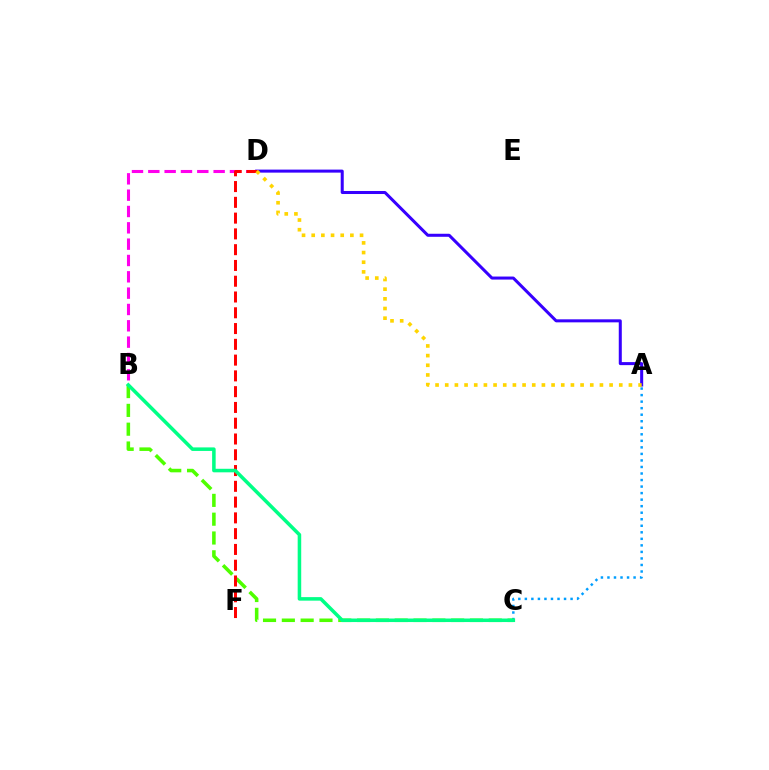{('A', 'C'): [{'color': '#009eff', 'line_style': 'dotted', 'thickness': 1.78}], ('B', 'D'): [{'color': '#ff00ed', 'line_style': 'dashed', 'thickness': 2.22}], ('A', 'D'): [{'color': '#3700ff', 'line_style': 'solid', 'thickness': 2.18}, {'color': '#ffd500', 'line_style': 'dotted', 'thickness': 2.63}], ('B', 'C'): [{'color': '#4fff00', 'line_style': 'dashed', 'thickness': 2.56}, {'color': '#00ff86', 'line_style': 'solid', 'thickness': 2.55}], ('D', 'F'): [{'color': '#ff0000', 'line_style': 'dashed', 'thickness': 2.14}]}